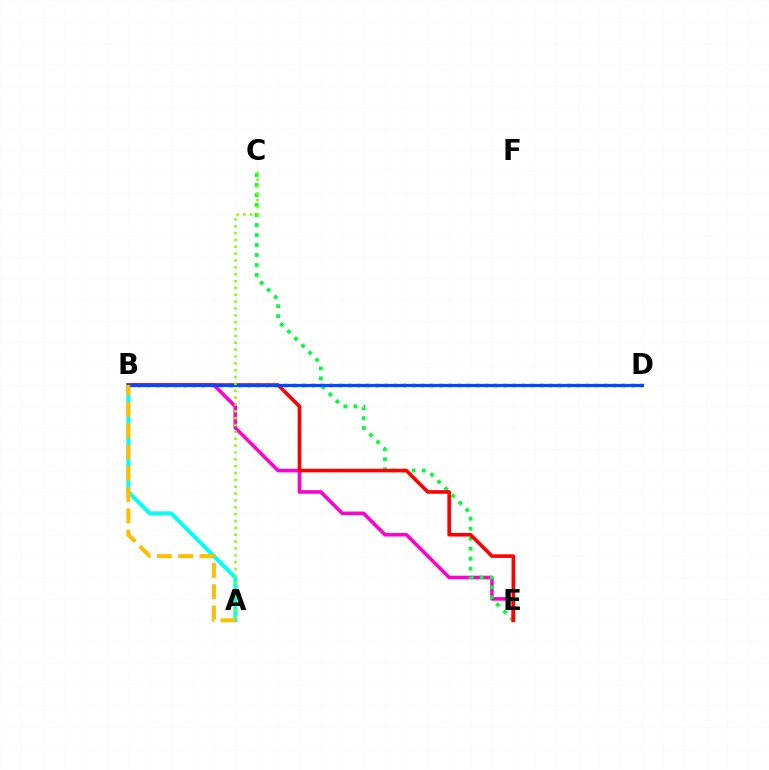{('B', 'D'): [{'color': '#7200ff', 'line_style': 'dotted', 'thickness': 2.48}, {'color': '#004bff', 'line_style': 'solid', 'thickness': 2.29}], ('B', 'E'): [{'color': '#ff00cf', 'line_style': 'solid', 'thickness': 2.58}, {'color': '#ff0000', 'line_style': 'solid', 'thickness': 2.59}], ('A', 'B'): [{'color': '#00fff6', 'line_style': 'solid', 'thickness': 2.83}, {'color': '#ffbd00', 'line_style': 'dashed', 'thickness': 2.89}], ('C', 'E'): [{'color': '#00ff39', 'line_style': 'dotted', 'thickness': 2.72}], ('A', 'C'): [{'color': '#84ff00', 'line_style': 'dotted', 'thickness': 1.86}]}